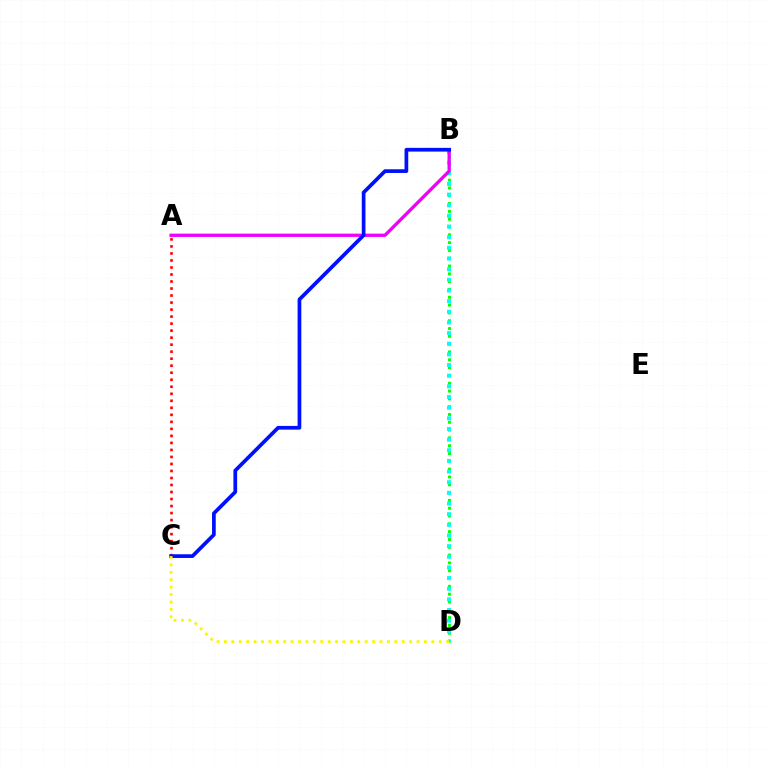{('B', 'D'): [{'color': '#08ff00', 'line_style': 'dotted', 'thickness': 2.12}, {'color': '#00fff6', 'line_style': 'dotted', 'thickness': 2.89}], ('A', 'B'): [{'color': '#ee00ff', 'line_style': 'solid', 'thickness': 2.37}], ('A', 'C'): [{'color': '#ff0000', 'line_style': 'dotted', 'thickness': 1.91}], ('B', 'C'): [{'color': '#0010ff', 'line_style': 'solid', 'thickness': 2.68}], ('C', 'D'): [{'color': '#fcf500', 'line_style': 'dotted', 'thickness': 2.01}]}